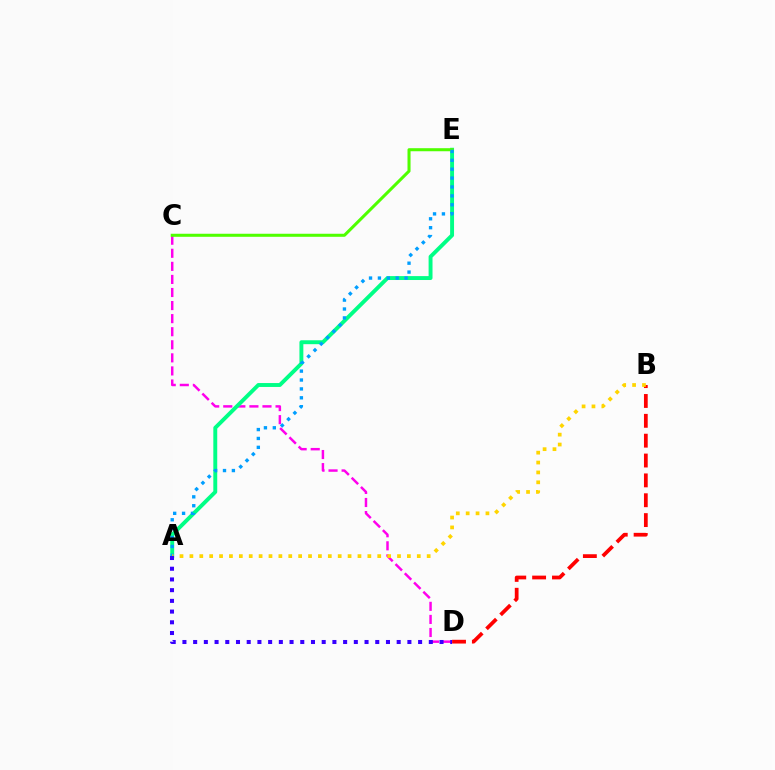{('B', 'D'): [{'color': '#ff0000', 'line_style': 'dashed', 'thickness': 2.7}], ('C', 'D'): [{'color': '#ff00ed', 'line_style': 'dashed', 'thickness': 1.78}], ('A', 'E'): [{'color': '#00ff86', 'line_style': 'solid', 'thickness': 2.81}, {'color': '#009eff', 'line_style': 'dotted', 'thickness': 2.42}], ('C', 'E'): [{'color': '#4fff00', 'line_style': 'solid', 'thickness': 2.2}], ('A', 'B'): [{'color': '#ffd500', 'line_style': 'dotted', 'thickness': 2.69}], ('A', 'D'): [{'color': '#3700ff', 'line_style': 'dotted', 'thickness': 2.91}]}